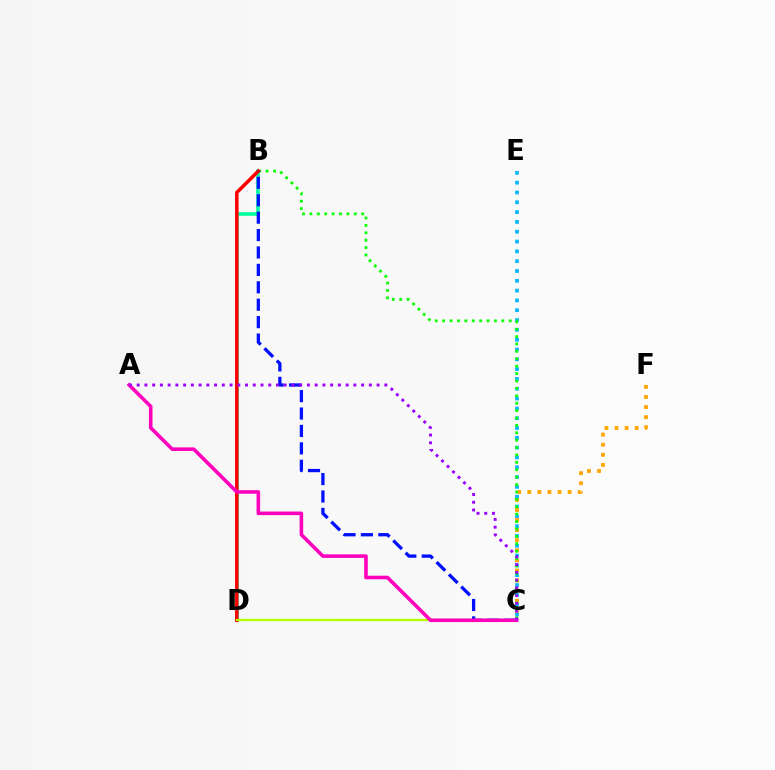{('C', 'E'): [{'color': '#00b5ff', 'line_style': 'dotted', 'thickness': 2.67}], ('B', 'D'): [{'color': '#00ff9d', 'line_style': 'solid', 'thickness': 2.58}, {'color': '#ff0000', 'line_style': 'solid', 'thickness': 2.53}], ('C', 'F'): [{'color': '#ffa500', 'line_style': 'dotted', 'thickness': 2.74}], ('B', 'C'): [{'color': '#08ff00', 'line_style': 'dotted', 'thickness': 2.01}, {'color': '#0010ff', 'line_style': 'dashed', 'thickness': 2.37}], ('C', 'D'): [{'color': '#b3ff00', 'line_style': 'solid', 'thickness': 1.65}], ('A', 'C'): [{'color': '#ff00bd', 'line_style': 'solid', 'thickness': 2.57}, {'color': '#9b00ff', 'line_style': 'dotted', 'thickness': 2.1}]}